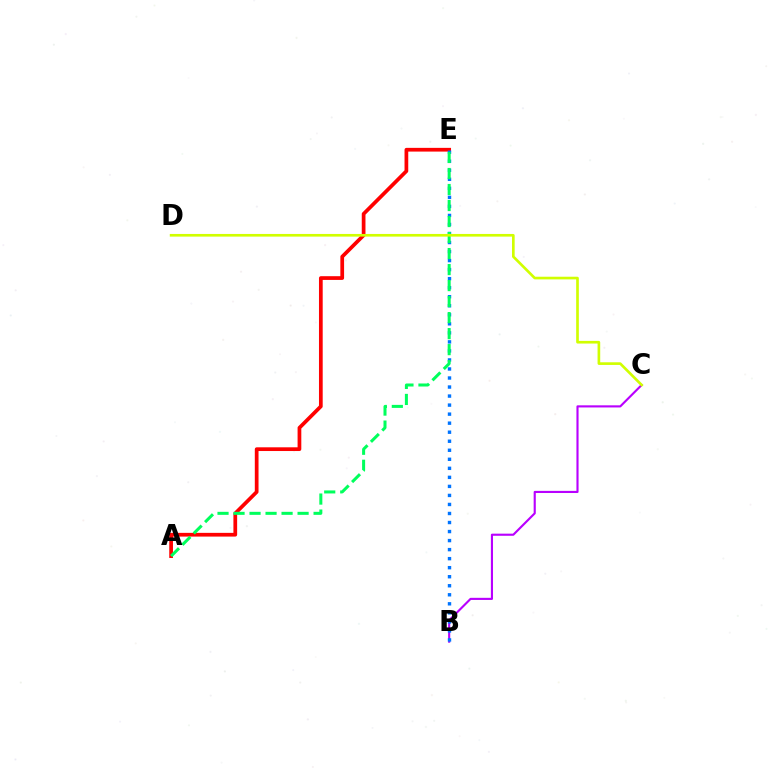{('A', 'E'): [{'color': '#ff0000', 'line_style': 'solid', 'thickness': 2.68}, {'color': '#00ff5c', 'line_style': 'dashed', 'thickness': 2.18}], ('B', 'C'): [{'color': '#b900ff', 'line_style': 'solid', 'thickness': 1.53}], ('B', 'E'): [{'color': '#0074ff', 'line_style': 'dotted', 'thickness': 2.45}], ('C', 'D'): [{'color': '#d1ff00', 'line_style': 'solid', 'thickness': 1.92}]}